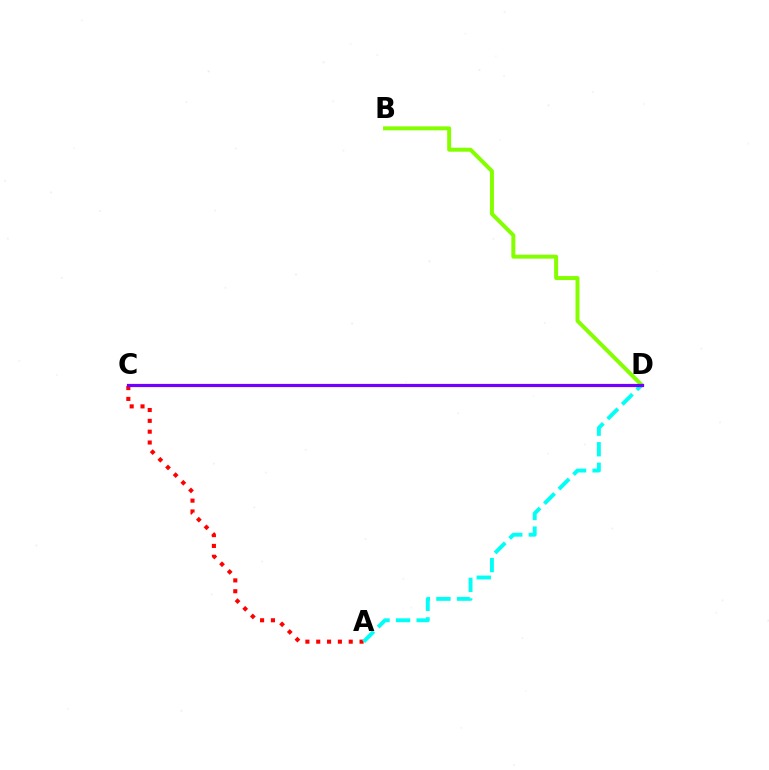{('B', 'D'): [{'color': '#84ff00', 'line_style': 'solid', 'thickness': 2.86}], ('A', 'C'): [{'color': '#ff0000', 'line_style': 'dotted', 'thickness': 2.94}], ('A', 'D'): [{'color': '#00fff6', 'line_style': 'dashed', 'thickness': 2.8}], ('C', 'D'): [{'color': '#7200ff', 'line_style': 'solid', 'thickness': 2.31}]}